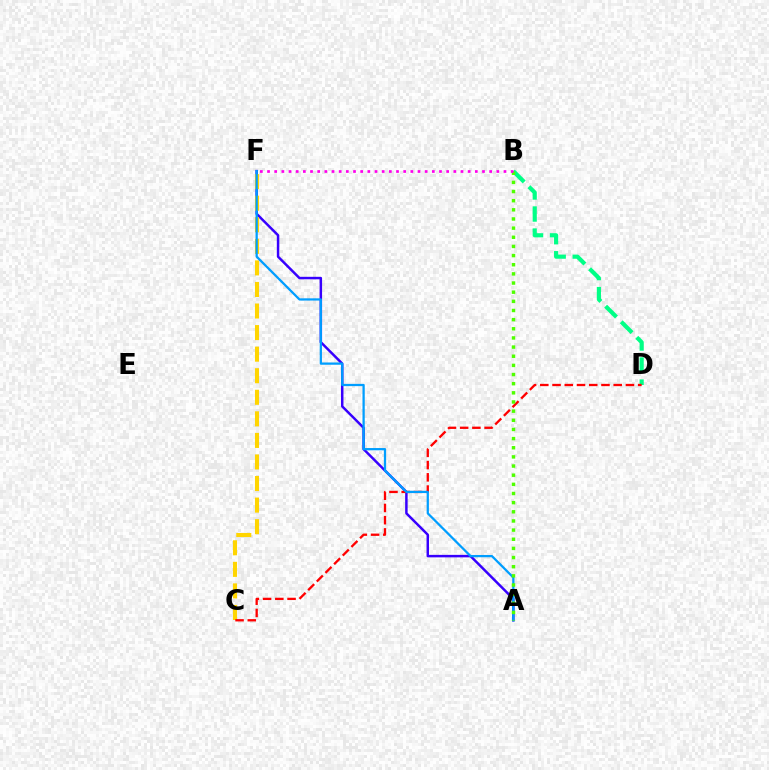{('B', 'D'): [{'color': '#00ff86', 'line_style': 'dashed', 'thickness': 2.99}], ('A', 'F'): [{'color': '#3700ff', 'line_style': 'solid', 'thickness': 1.79}, {'color': '#009eff', 'line_style': 'solid', 'thickness': 1.63}], ('C', 'F'): [{'color': '#ffd500', 'line_style': 'dashed', 'thickness': 2.93}], ('C', 'D'): [{'color': '#ff0000', 'line_style': 'dashed', 'thickness': 1.66}], ('A', 'B'): [{'color': '#4fff00', 'line_style': 'dotted', 'thickness': 2.49}], ('B', 'F'): [{'color': '#ff00ed', 'line_style': 'dotted', 'thickness': 1.95}]}